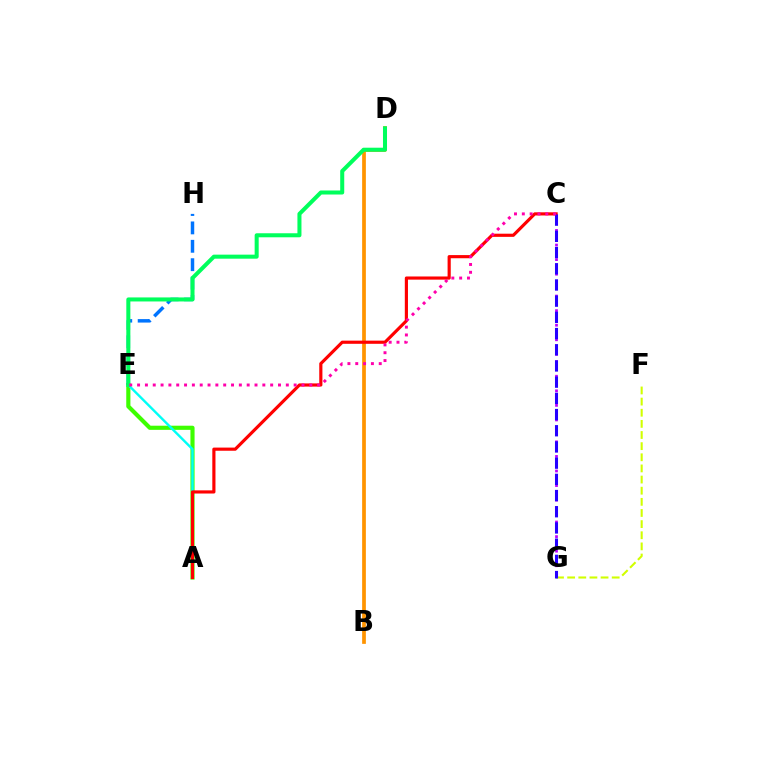{('B', 'D'): [{'color': '#ff9400', 'line_style': 'solid', 'thickness': 2.68}], ('A', 'E'): [{'color': '#3dff00', 'line_style': 'solid', 'thickness': 2.98}, {'color': '#00fff6', 'line_style': 'solid', 'thickness': 1.72}], ('C', 'G'): [{'color': '#b900ff', 'line_style': 'dotted', 'thickness': 1.98}, {'color': '#2500ff', 'line_style': 'dashed', 'thickness': 2.2}], ('F', 'G'): [{'color': '#d1ff00', 'line_style': 'dashed', 'thickness': 1.51}], ('A', 'C'): [{'color': '#ff0000', 'line_style': 'solid', 'thickness': 2.28}], ('E', 'H'): [{'color': '#0074ff', 'line_style': 'dashed', 'thickness': 2.5}], ('D', 'E'): [{'color': '#00ff5c', 'line_style': 'solid', 'thickness': 2.9}], ('C', 'E'): [{'color': '#ff00ac', 'line_style': 'dotted', 'thickness': 2.13}]}